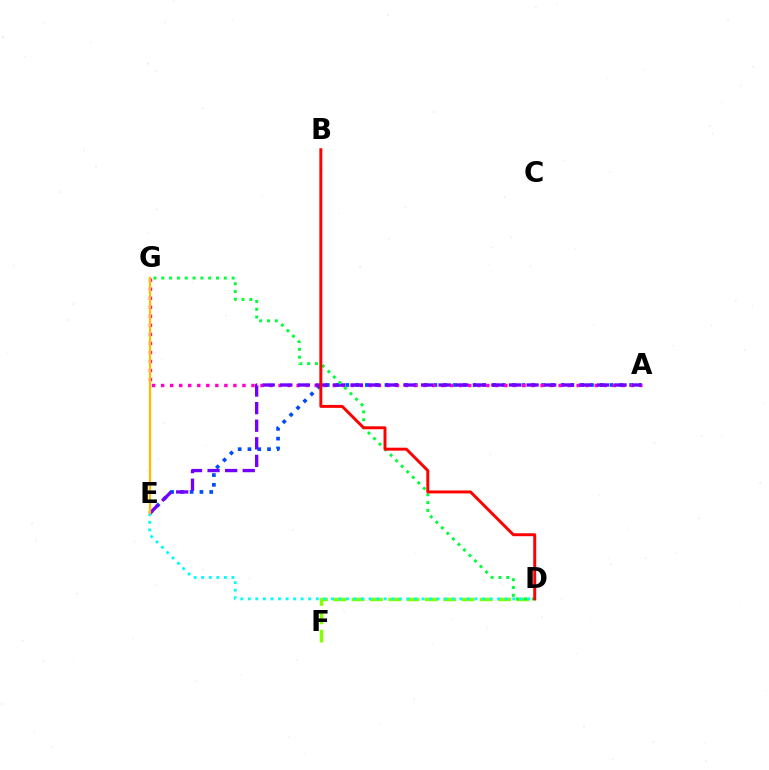{('D', 'F'): [{'color': '#84ff00', 'line_style': 'dashed', 'thickness': 2.49}], ('A', 'E'): [{'color': '#004bff', 'line_style': 'dotted', 'thickness': 2.66}, {'color': '#7200ff', 'line_style': 'dashed', 'thickness': 2.39}], ('D', 'E'): [{'color': '#00fff6', 'line_style': 'dotted', 'thickness': 2.05}], ('A', 'G'): [{'color': '#ff00cf', 'line_style': 'dotted', 'thickness': 2.45}], ('D', 'G'): [{'color': '#00ff39', 'line_style': 'dotted', 'thickness': 2.12}], ('B', 'D'): [{'color': '#ff0000', 'line_style': 'solid', 'thickness': 2.12}], ('E', 'G'): [{'color': '#ffbd00', 'line_style': 'solid', 'thickness': 1.64}]}